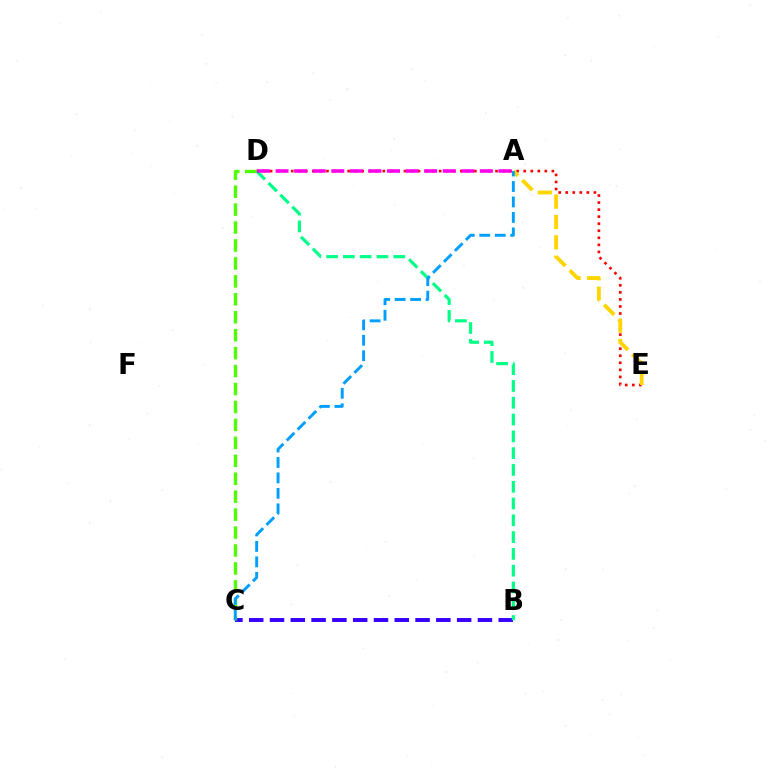{('B', 'C'): [{'color': '#3700ff', 'line_style': 'dashed', 'thickness': 2.82}], ('C', 'D'): [{'color': '#4fff00', 'line_style': 'dashed', 'thickness': 2.44}], ('D', 'E'): [{'color': '#ff0000', 'line_style': 'dotted', 'thickness': 1.91}], ('B', 'D'): [{'color': '#00ff86', 'line_style': 'dashed', 'thickness': 2.28}], ('A', 'E'): [{'color': '#ffd500', 'line_style': 'dashed', 'thickness': 2.77}], ('A', 'D'): [{'color': '#ff00ed', 'line_style': 'dashed', 'thickness': 2.52}], ('A', 'C'): [{'color': '#009eff', 'line_style': 'dashed', 'thickness': 2.1}]}